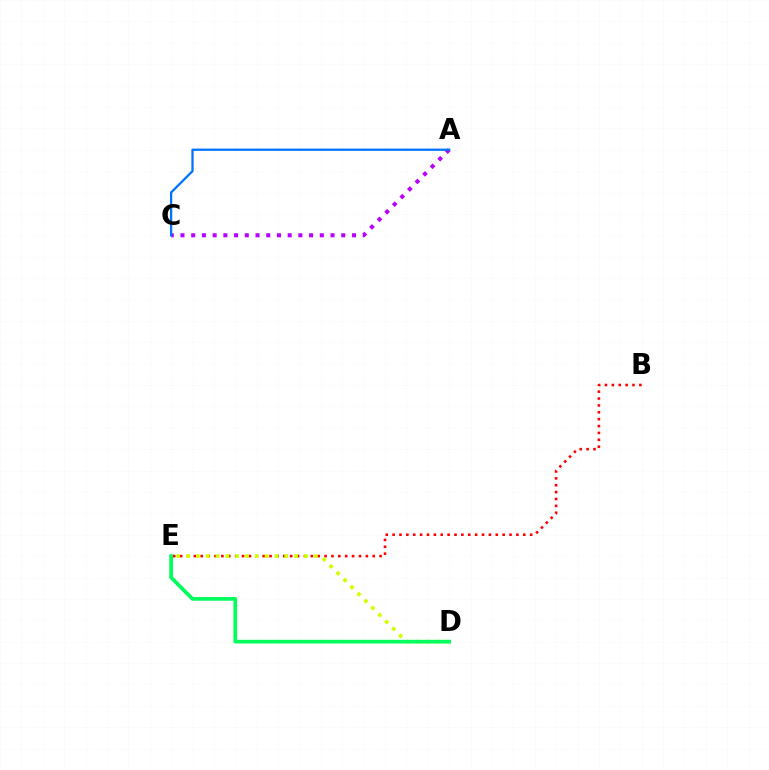{('A', 'C'): [{'color': '#b900ff', 'line_style': 'dotted', 'thickness': 2.91}, {'color': '#0074ff', 'line_style': 'solid', 'thickness': 1.65}], ('B', 'E'): [{'color': '#ff0000', 'line_style': 'dotted', 'thickness': 1.87}], ('D', 'E'): [{'color': '#d1ff00', 'line_style': 'dotted', 'thickness': 2.67}, {'color': '#00ff5c', 'line_style': 'solid', 'thickness': 2.67}]}